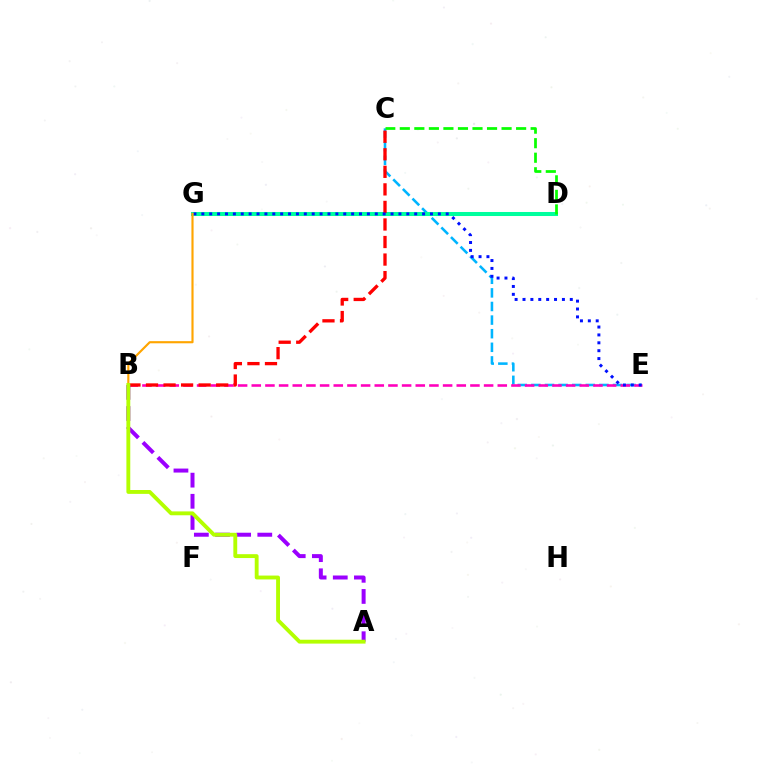{('C', 'E'): [{'color': '#00b5ff', 'line_style': 'dashed', 'thickness': 1.85}], ('D', 'G'): [{'color': '#00ff9d', 'line_style': 'solid', 'thickness': 2.9}], ('B', 'E'): [{'color': '#ff00bd', 'line_style': 'dashed', 'thickness': 1.86}], ('C', 'D'): [{'color': '#08ff00', 'line_style': 'dashed', 'thickness': 1.98}], ('B', 'C'): [{'color': '#ff0000', 'line_style': 'dashed', 'thickness': 2.38}], ('A', 'B'): [{'color': '#9b00ff', 'line_style': 'dashed', 'thickness': 2.87}, {'color': '#b3ff00', 'line_style': 'solid', 'thickness': 2.78}], ('E', 'G'): [{'color': '#0010ff', 'line_style': 'dotted', 'thickness': 2.14}], ('B', 'G'): [{'color': '#ffa500', 'line_style': 'solid', 'thickness': 1.55}]}